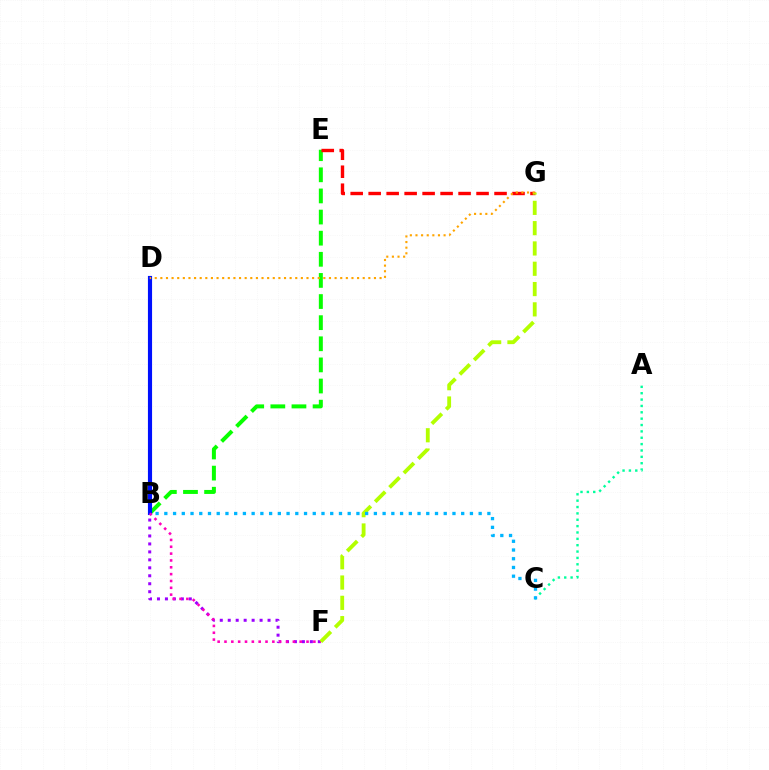{('D', 'F'): [{'color': '#9b00ff', 'line_style': 'dotted', 'thickness': 2.16}], ('A', 'C'): [{'color': '#00ff9d', 'line_style': 'dotted', 'thickness': 1.73}], ('B', 'E'): [{'color': '#08ff00', 'line_style': 'dashed', 'thickness': 2.87}], ('E', 'G'): [{'color': '#ff0000', 'line_style': 'dashed', 'thickness': 2.44}], ('B', 'D'): [{'color': '#0010ff', 'line_style': 'solid', 'thickness': 2.98}], ('B', 'F'): [{'color': '#ff00bd', 'line_style': 'dotted', 'thickness': 1.86}], ('F', 'G'): [{'color': '#b3ff00', 'line_style': 'dashed', 'thickness': 2.76}], ('B', 'C'): [{'color': '#00b5ff', 'line_style': 'dotted', 'thickness': 2.37}], ('D', 'G'): [{'color': '#ffa500', 'line_style': 'dotted', 'thickness': 1.53}]}